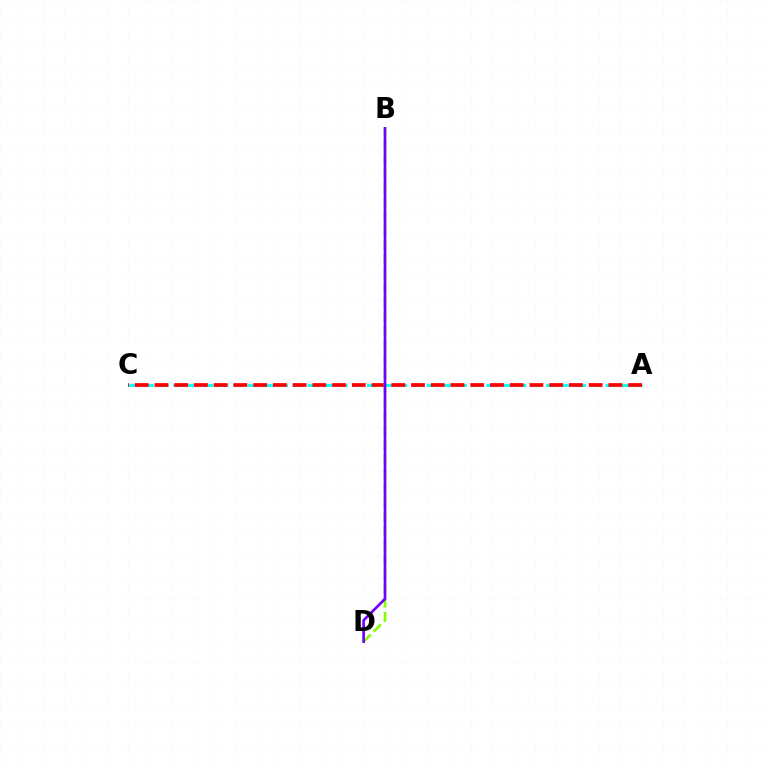{('A', 'C'): [{'color': '#00fff6', 'line_style': 'dashed', 'thickness': 2.03}, {'color': '#ff0000', 'line_style': 'dashed', 'thickness': 2.68}], ('B', 'D'): [{'color': '#84ff00', 'line_style': 'dashed', 'thickness': 1.94}, {'color': '#7200ff', 'line_style': 'solid', 'thickness': 1.92}]}